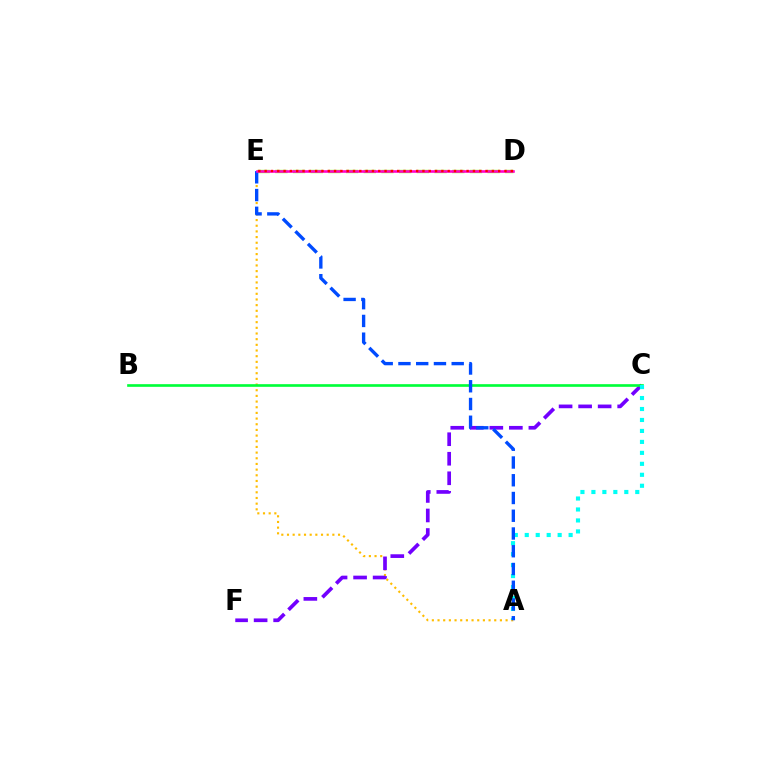{('A', 'E'): [{'color': '#ffbd00', 'line_style': 'dotted', 'thickness': 1.54}, {'color': '#004bff', 'line_style': 'dashed', 'thickness': 2.41}], ('C', 'F'): [{'color': '#7200ff', 'line_style': 'dashed', 'thickness': 2.65}], ('B', 'C'): [{'color': '#00ff39', 'line_style': 'solid', 'thickness': 1.91}], ('D', 'E'): [{'color': '#84ff00', 'line_style': 'dashed', 'thickness': 2.4}, {'color': '#ff00cf', 'line_style': 'solid', 'thickness': 1.86}, {'color': '#ff0000', 'line_style': 'dotted', 'thickness': 1.71}], ('A', 'C'): [{'color': '#00fff6', 'line_style': 'dotted', 'thickness': 2.98}]}